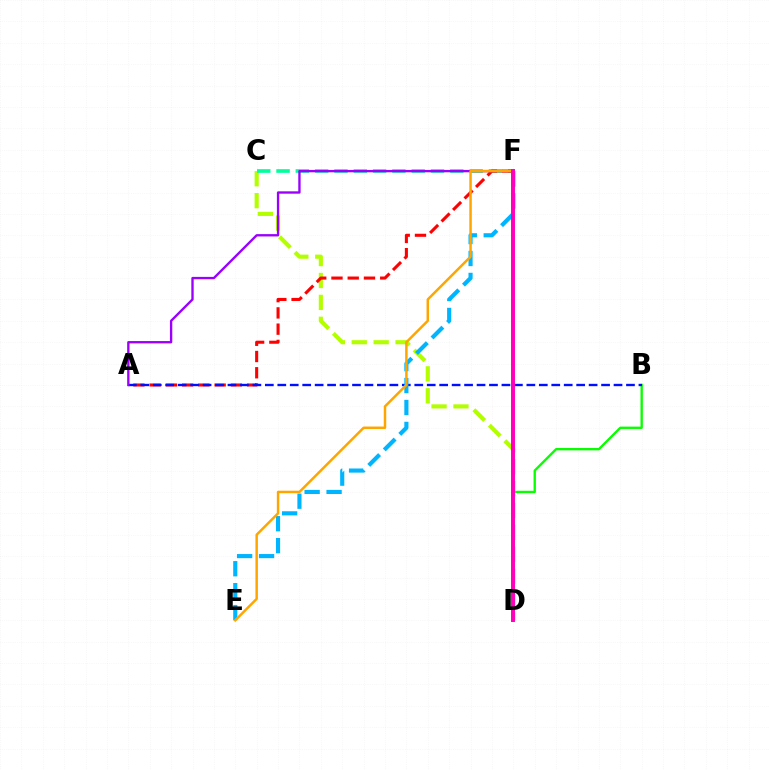{('C', 'D'): [{'color': '#b3ff00', 'line_style': 'dashed', 'thickness': 2.98}], ('C', 'F'): [{'color': '#00ff9d', 'line_style': 'dashed', 'thickness': 2.62}], ('A', 'F'): [{'color': '#ff0000', 'line_style': 'dashed', 'thickness': 2.21}, {'color': '#9b00ff', 'line_style': 'solid', 'thickness': 1.69}], ('B', 'D'): [{'color': '#08ff00', 'line_style': 'solid', 'thickness': 1.69}], ('A', 'B'): [{'color': '#0010ff', 'line_style': 'dashed', 'thickness': 1.69}], ('E', 'F'): [{'color': '#00b5ff', 'line_style': 'dashed', 'thickness': 2.98}, {'color': '#ffa500', 'line_style': 'solid', 'thickness': 1.78}], ('D', 'F'): [{'color': '#ff00bd', 'line_style': 'solid', 'thickness': 2.84}]}